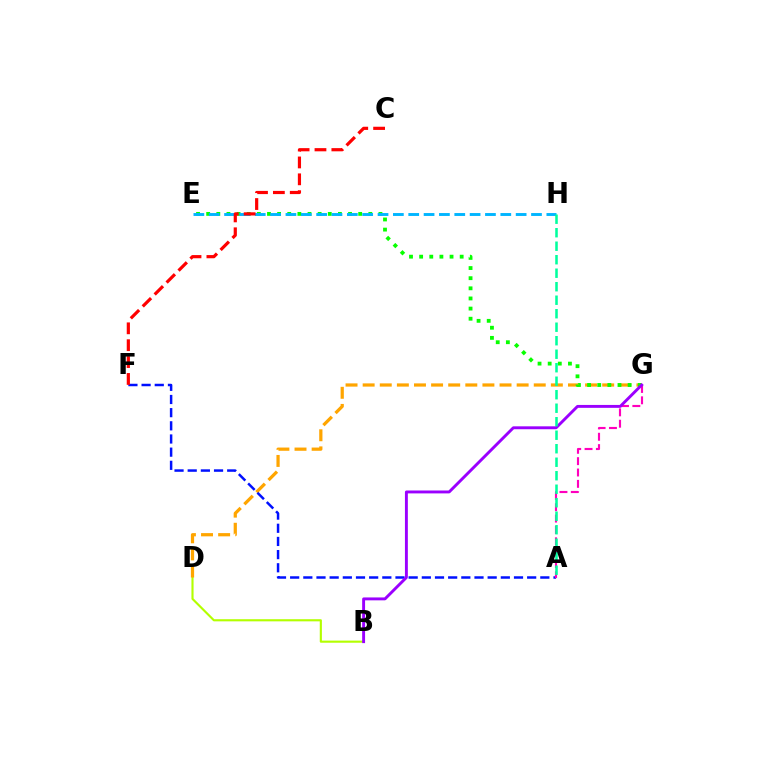{('B', 'D'): [{'color': '#b3ff00', 'line_style': 'solid', 'thickness': 1.54}], ('D', 'G'): [{'color': '#ffa500', 'line_style': 'dashed', 'thickness': 2.32}], ('E', 'G'): [{'color': '#08ff00', 'line_style': 'dotted', 'thickness': 2.75}], ('A', 'F'): [{'color': '#0010ff', 'line_style': 'dashed', 'thickness': 1.79}], ('A', 'G'): [{'color': '#ff00bd', 'line_style': 'dashed', 'thickness': 1.54}], ('B', 'G'): [{'color': '#9b00ff', 'line_style': 'solid', 'thickness': 2.09}], ('E', 'H'): [{'color': '#00b5ff', 'line_style': 'dashed', 'thickness': 2.08}], ('A', 'H'): [{'color': '#00ff9d', 'line_style': 'dashed', 'thickness': 1.83}], ('C', 'F'): [{'color': '#ff0000', 'line_style': 'dashed', 'thickness': 2.29}]}